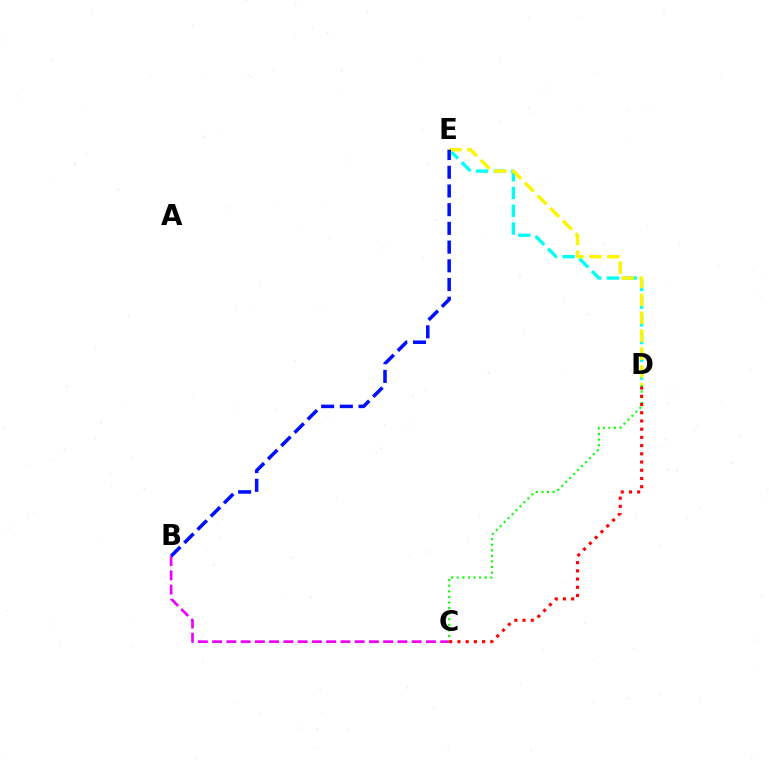{('D', 'E'): [{'color': '#00fff6', 'line_style': 'dashed', 'thickness': 2.41}, {'color': '#fcf500', 'line_style': 'dashed', 'thickness': 2.43}], ('B', 'C'): [{'color': '#ee00ff', 'line_style': 'dashed', 'thickness': 1.94}], ('C', 'D'): [{'color': '#08ff00', 'line_style': 'dotted', 'thickness': 1.52}, {'color': '#ff0000', 'line_style': 'dotted', 'thickness': 2.23}], ('B', 'E'): [{'color': '#0010ff', 'line_style': 'dashed', 'thickness': 2.54}]}